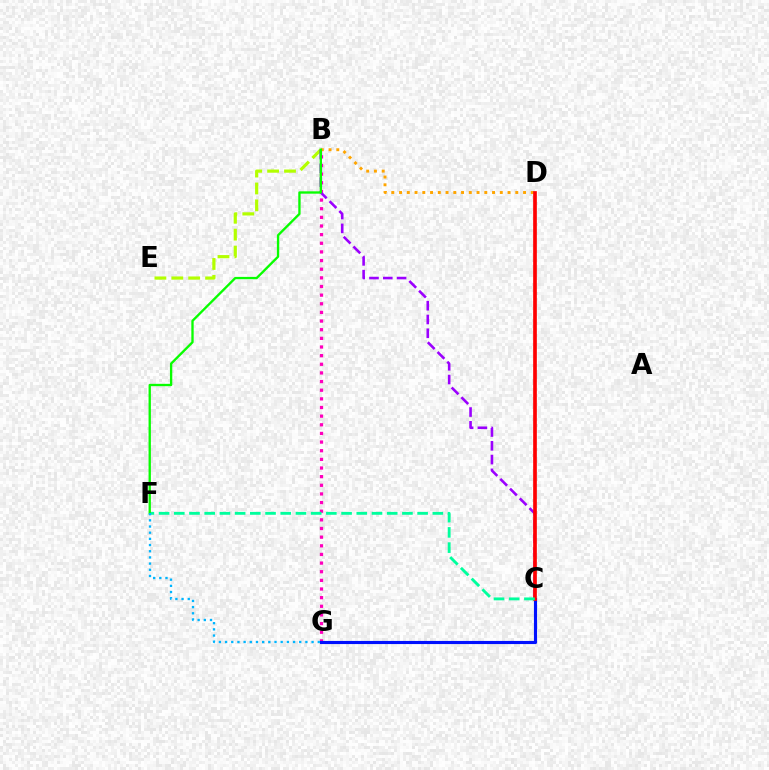{('B', 'E'): [{'color': '#b3ff00', 'line_style': 'dashed', 'thickness': 2.3}], ('B', 'G'): [{'color': '#ff00bd', 'line_style': 'dotted', 'thickness': 2.35}], ('B', 'C'): [{'color': '#9b00ff', 'line_style': 'dashed', 'thickness': 1.87}], ('C', 'G'): [{'color': '#0010ff', 'line_style': 'solid', 'thickness': 2.25}], ('B', 'D'): [{'color': '#ffa500', 'line_style': 'dotted', 'thickness': 2.11}], ('C', 'D'): [{'color': '#ff0000', 'line_style': 'solid', 'thickness': 2.65}], ('C', 'F'): [{'color': '#00ff9d', 'line_style': 'dashed', 'thickness': 2.07}], ('B', 'F'): [{'color': '#08ff00', 'line_style': 'solid', 'thickness': 1.68}], ('F', 'G'): [{'color': '#00b5ff', 'line_style': 'dotted', 'thickness': 1.68}]}